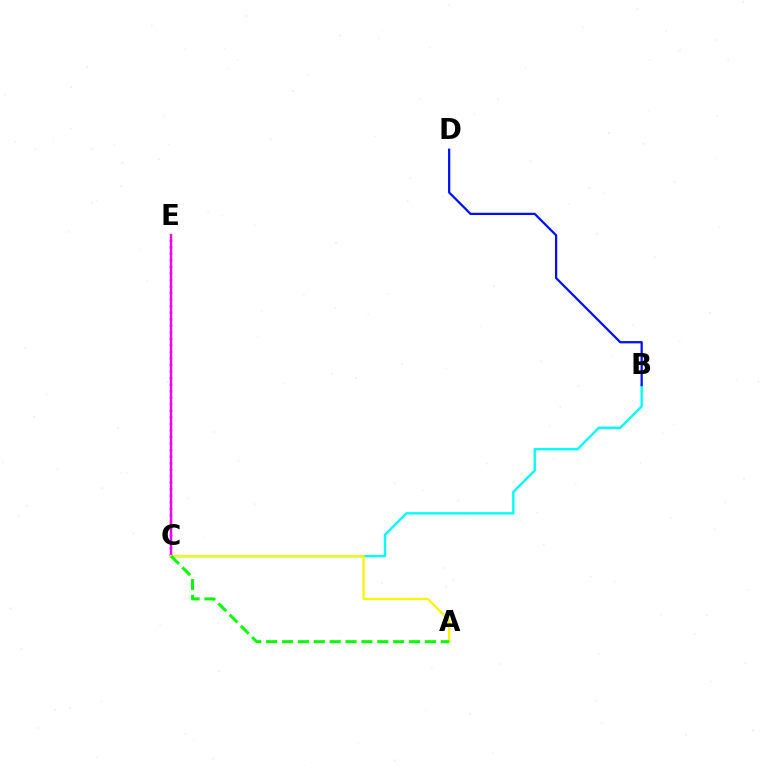{('C', 'E'): [{'color': '#ff0000', 'line_style': 'dotted', 'thickness': 1.78}, {'color': '#ee00ff', 'line_style': 'solid', 'thickness': 1.73}], ('B', 'C'): [{'color': '#00fff6', 'line_style': 'solid', 'thickness': 1.73}], ('A', 'C'): [{'color': '#fcf500', 'line_style': 'solid', 'thickness': 1.66}, {'color': '#08ff00', 'line_style': 'dashed', 'thickness': 2.16}], ('B', 'D'): [{'color': '#0010ff', 'line_style': 'solid', 'thickness': 1.62}]}